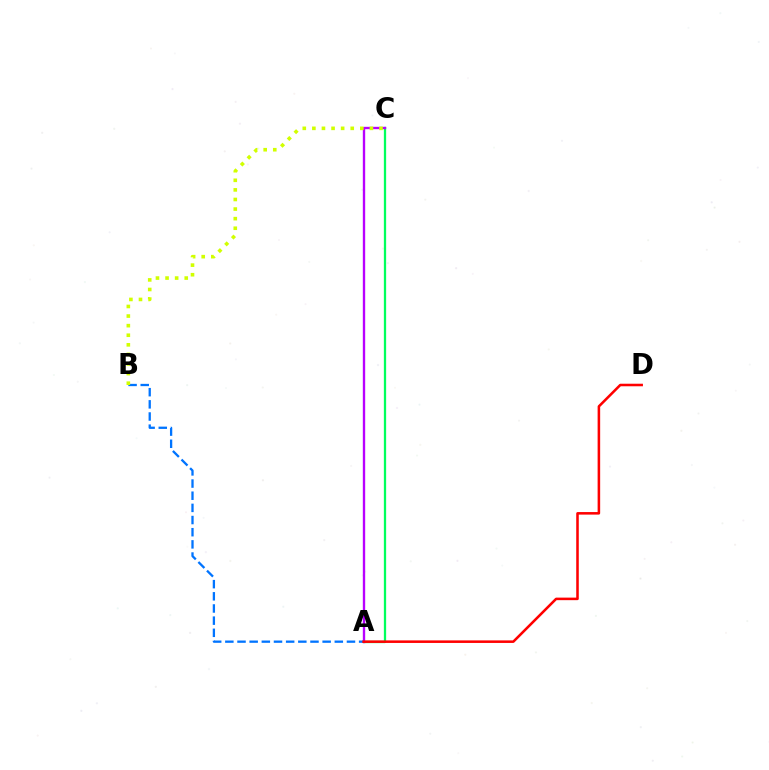{('A', 'C'): [{'color': '#00ff5c', 'line_style': 'solid', 'thickness': 1.65}, {'color': '#b900ff', 'line_style': 'solid', 'thickness': 1.7}], ('A', 'B'): [{'color': '#0074ff', 'line_style': 'dashed', 'thickness': 1.65}], ('B', 'C'): [{'color': '#d1ff00', 'line_style': 'dotted', 'thickness': 2.61}], ('A', 'D'): [{'color': '#ff0000', 'line_style': 'solid', 'thickness': 1.83}]}